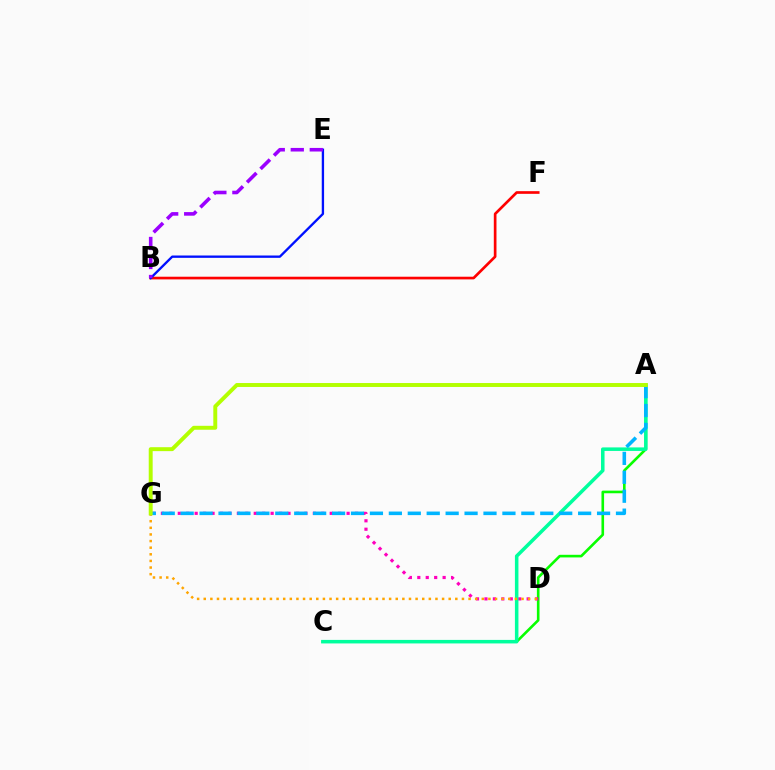{('A', 'C'): [{'color': '#08ff00', 'line_style': 'solid', 'thickness': 1.89}, {'color': '#00ff9d', 'line_style': 'solid', 'thickness': 2.54}], ('D', 'G'): [{'color': '#ff00bd', 'line_style': 'dotted', 'thickness': 2.29}, {'color': '#ffa500', 'line_style': 'dotted', 'thickness': 1.8}], ('B', 'F'): [{'color': '#ff0000', 'line_style': 'solid', 'thickness': 1.92}], ('B', 'E'): [{'color': '#0010ff', 'line_style': 'solid', 'thickness': 1.68}, {'color': '#9b00ff', 'line_style': 'dashed', 'thickness': 2.58}], ('A', 'G'): [{'color': '#00b5ff', 'line_style': 'dashed', 'thickness': 2.57}, {'color': '#b3ff00', 'line_style': 'solid', 'thickness': 2.83}]}